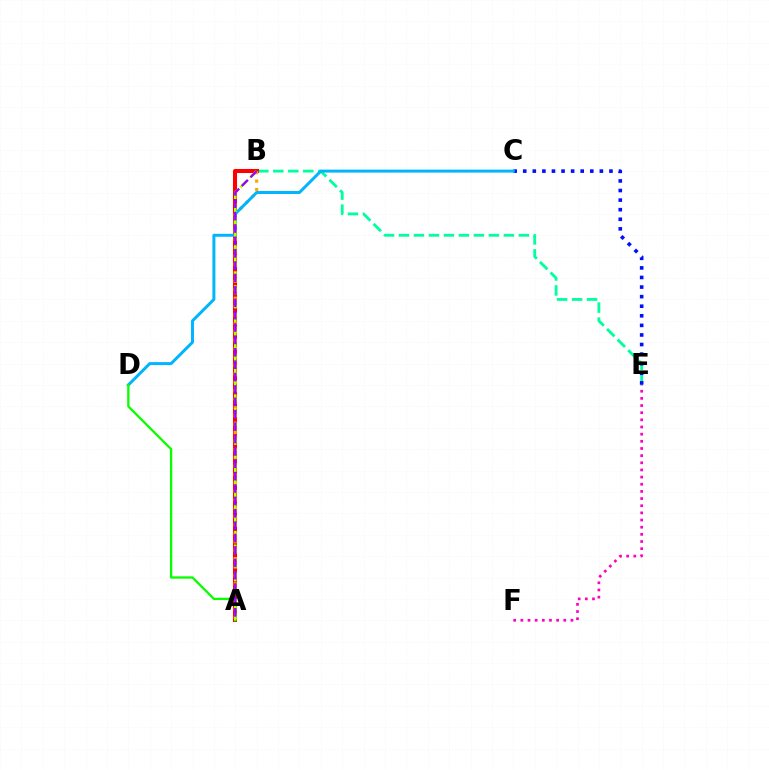{('B', 'E'): [{'color': '#00ff9d', 'line_style': 'dashed', 'thickness': 2.04}], ('C', 'E'): [{'color': '#0010ff', 'line_style': 'dotted', 'thickness': 2.6}], ('A', 'B'): [{'color': '#ff0000', 'line_style': 'solid', 'thickness': 2.91}, {'color': '#ffa500', 'line_style': 'dotted', 'thickness': 2.28}, {'color': '#b3ff00', 'line_style': 'dashed', 'thickness': 1.85}, {'color': '#9b00ff', 'line_style': 'dashed', 'thickness': 1.68}], ('E', 'F'): [{'color': '#ff00bd', 'line_style': 'dotted', 'thickness': 1.94}], ('C', 'D'): [{'color': '#00b5ff', 'line_style': 'solid', 'thickness': 2.14}], ('A', 'D'): [{'color': '#08ff00', 'line_style': 'solid', 'thickness': 1.66}]}